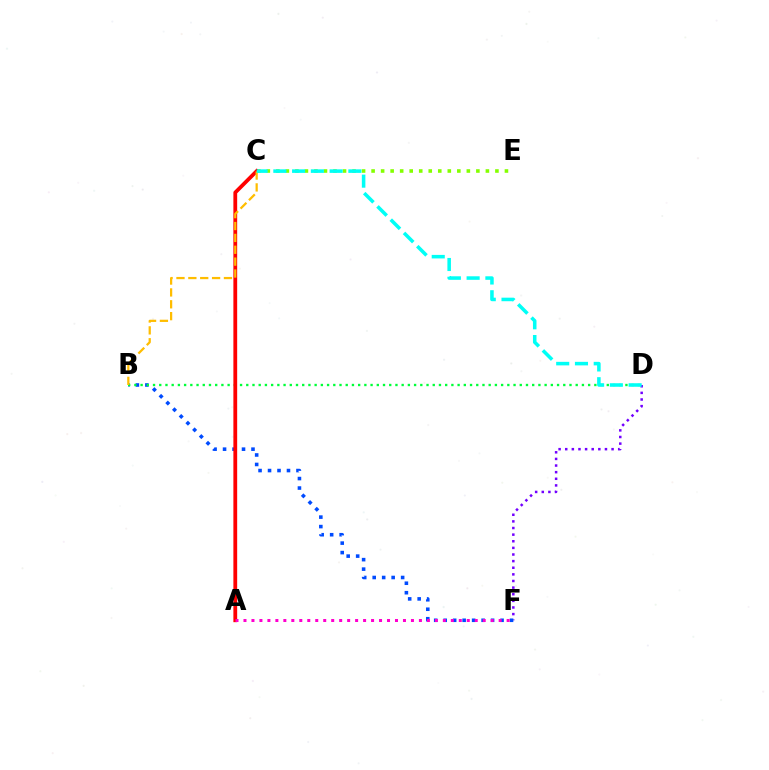{('D', 'F'): [{'color': '#7200ff', 'line_style': 'dotted', 'thickness': 1.8}], ('B', 'F'): [{'color': '#004bff', 'line_style': 'dotted', 'thickness': 2.58}], ('C', 'E'): [{'color': '#84ff00', 'line_style': 'dotted', 'thickness': 2.59}], ('B', 'D'): [{'color': '#00ff39', 'line_style': 'dotted', 'thickness': 1.69}], ('A', 'C'): [{'color': '#ff0000', 'line_style': 'solid', 'thickness': 2.73}], ('B', 'C'): [{'color': '#ffbd00', 'line_style': 'dashed', 'thickness': 1.61}], ('C', 'D'): [{'color': '#00fff6', 'line_style': 'dashed', 'thickness': 2.55}], ('A', 'F'): [{'color': '#ff00cf', 'line_style': 'dotted', 'thickness': 2.17}]}